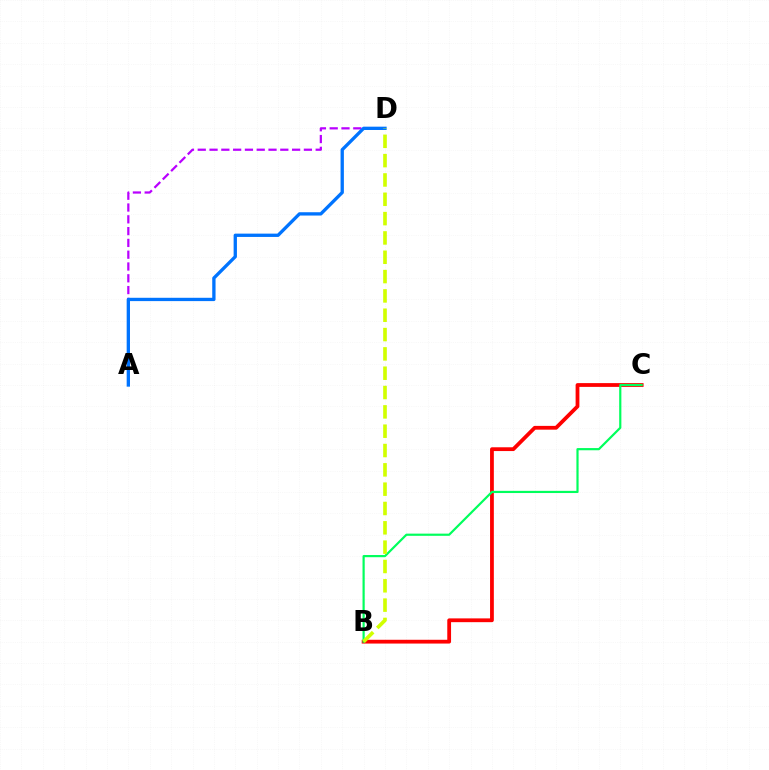{('B', 'C'): [{'color': '#ff0000', 'line_style': 'solid', 'thickness': 2.72}, {'color': '#00ff5c', 'line_style': 'solid', 'thickness': 1.58}], ('A', 'D'): [{'color': '#b900ff', 'line_style': 'dashed', 'thickness': 1.6}, {'color': '#0074ff', 'line_style': 'solid', 'thickness': 2.38}], ('B', 'D'): [{'color': '#d1ff00', 'line_style': 'dashed', 'thickness': 2.63}]}